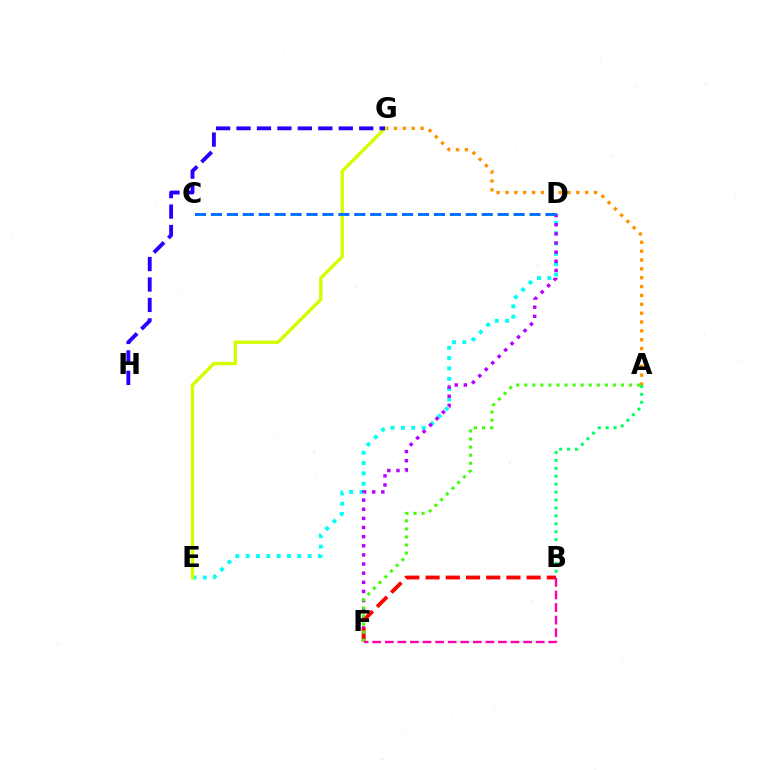{('D', 'E'): [{'color': '#00fff6', 'line_style': 'dotted', 'thickness': 2.81}], ('D', 'F'): [{'color': '#b900ff', 'line_style': 'dotted', 'thickness': 2.48}], ('A', 'B'): [{'color': '#00ff5c', 'line_style': 'dotted', 'thickness': 2.15}], ('A', 'G'): [{'color': '#ff9400', 'line_style': 'dotted', 'thickness': 2.41}], ('B', 'F'): [{'color': '#ff0000', 'line_style': 'dashed', 'thickness': 2.75}, {'color': '#ff00ac', 'line_style': 'dashed', 'thickness': 1.71}], ('E', 'G'): [{'color': '#d1ff00', 'line_style': 'solid', 'thickness': 2.42}], ('A', 'F'): [{'color': '#3dff00', 'line_style': 'dotted', 'thickness': 2.19}], ('G', 'H'): [{'color': '#2500ff', 'line_style': 'dashed', 'thickness': 2.78}], ('C', 'D'): [{'color': '#0074ff', 'line_style': 'dashed', 'thickness': 2.16}]}